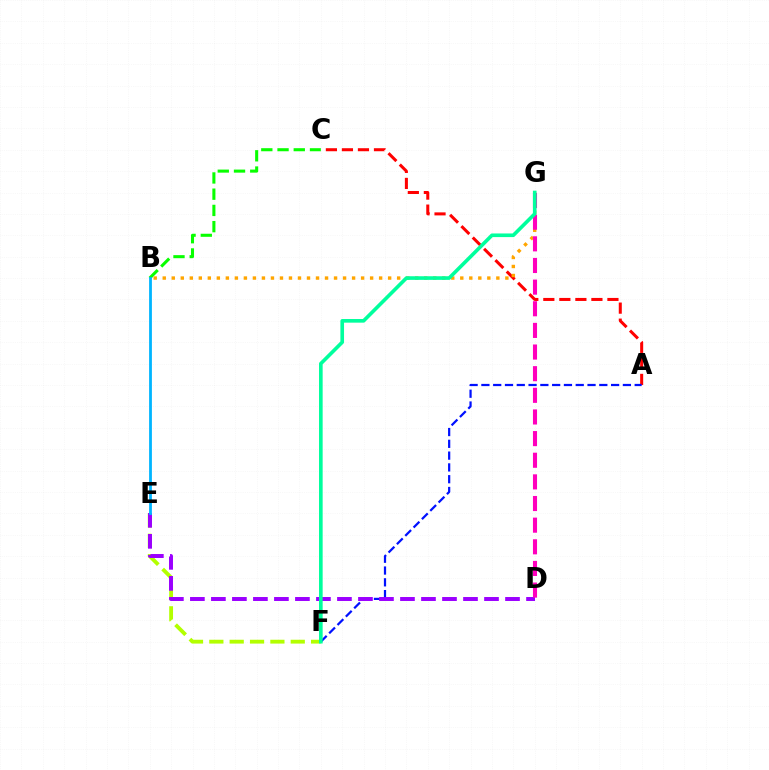{('E', 'F'): [{'color': '#b3ff00', 'line_style': 'dashed', 'thickness': 2.76}], ('A', 'C'): [{'color': '#ff0000', 'line_style': 'dashed', 'thickness': 2.18}], ('B', 'C'): [{'color': '#08ff00', 'line_style': 'dashed', 'thickness': 2.2}], ('B', 'G'): [{'color': '#ffa500', 'line_style': 'dotted', 'thickness': 2.45}], ('A', 'F'): [{'color': '#0010ff', 'line_style': 'dashed', 'thickness': 1.6}], ('D', 'E'): [{'color': '#9b00ff', 'line_style': 'dashed', 'thickness': 2.85}], ('D', 'G'): [{'color': '#ff00bd', 'line_style': 'dashed', 'thickness': 2.94}], ('B', 'E'): [{'color': '#00b5ff', 'line_style': 'solid', 'thickness': 2.01}], ('F', 'G'): [{'color': '#00ff9d', 'line_style': 'solid', 'thickness': 2.62}]}